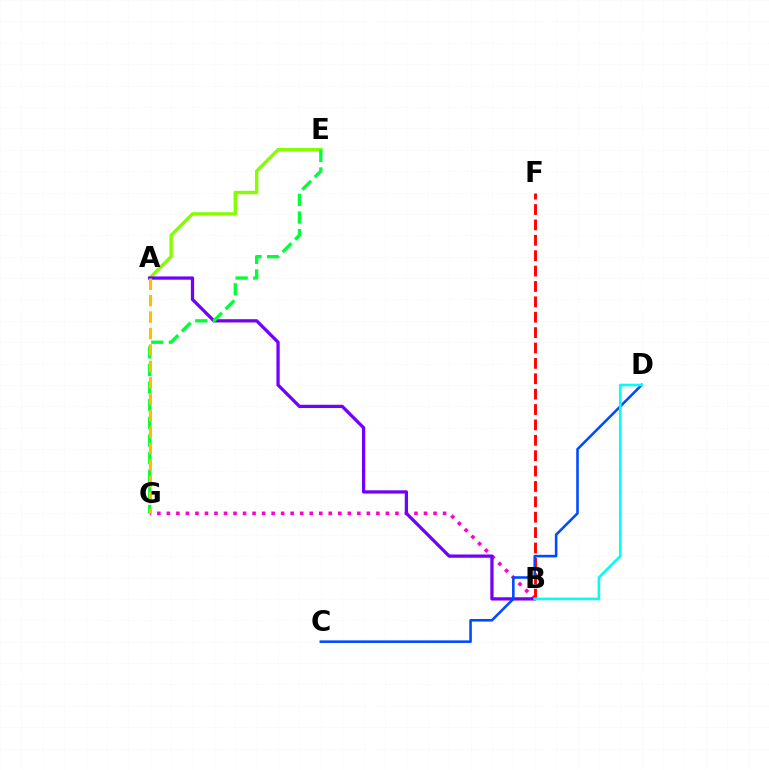{('A', 'E'): [{'color': '#84ff00', 'line_style': 'solid', 'thickness': 2.46}], ('B', 'G'): [{'color': '#ff00cf', 'line_style': 'dotted', 'thickness': 2.59}], ('A', 'B'): [{'color': '#7200ff', 'line_style': 'solid', 'thickness': 2.35}], ('E', 'G'): [{'color': '#00ff39', 'line_style': 'dashed', 'thickness': 2.4}], ('B', 'F'): [{'color': '#ff0000', 'line_style': 'dashed', 'thickness': 2.09}], ('C', 'D'): [{'color': '#004bff', 'line_style': 'solid', 'thickness': 1.86}], ('B', 'D'): [{'color': '#00fff6', 'line_style': 'solid', 'thickness': 1.88}], ('A', 'G'): [{'color': '#ffbd00', 'line_style': 'dashed', 'thickness': 2.23}]}